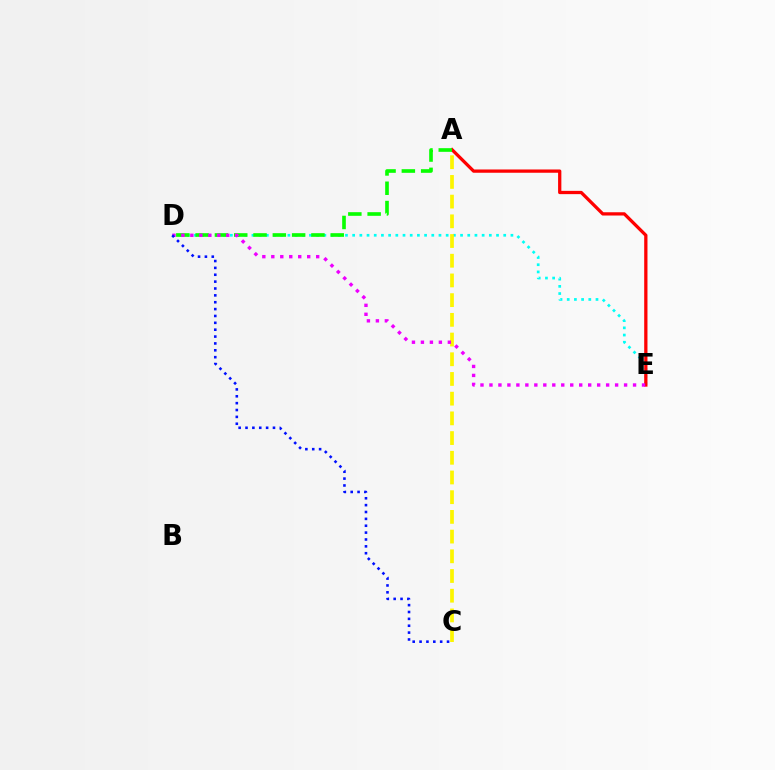{('D', 'E'): [{'color': '#00fff6', 'line_style': 'dotted', 'thickness': 1.95}, {'color': '#ee00ff', 'line_style': 'dotted', 'thickness': 2.44}], ('A', 'E'): [{'color': '#ff0000', 'line_style': 'solid', 'thickness': 2.35}], ('A', 'C'): [{'color': '#fcf500', 'line_style': 'dashed', 'thickness': 2.68}], ('A', 'D'): [{'color': '#08ff00', 'line_style': 'dashed', 'thickness': 2.62}], ('C', 'D'): [{'color': '#0010ff', 'line_style': 'dotted', 'thickness': 1.87}]}